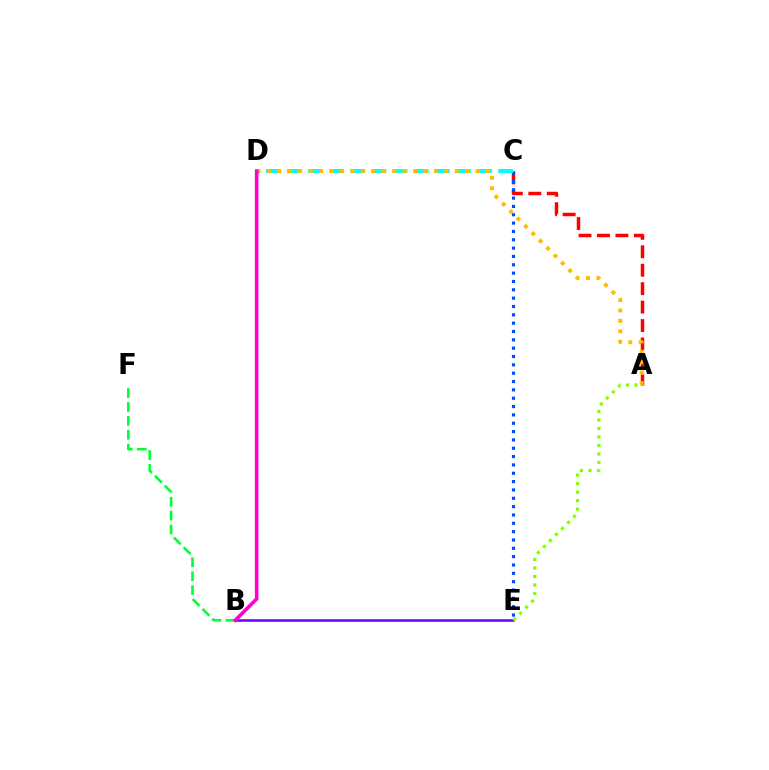{('A', 'C'): [{'color': '#ff0000', 'line_style': 'dashed', 'thickness': 2.5}], ('C', 'E'): [{'color': '#004bff', 'line_style': 'dotted', 'thickness': 2.27}], ('B', 'F'): [{'color': '#00ff39', 'line_style': 'dashed', 'thickness': 1.89}], ('B', 'E'): [{'color': '#7200ff', 'line_style': 'solid', 'thickness': 1.84}], ('C', 'D'): [{'color': '#00fff6', 'line_style': 'dashed', 'thickness': 2.87}], ('A', 'D'): [{'color': '#ffbd00', 'line_style': 'dotted', 'thickness': 2.84}], ('A', 'E'): [{'color': '#84ff00', 'line_style': 'dotted', 'thickness': 2.31}], ('B', 'D'): [{'color': '#ff00cf', 'line_style': 'solid', 'thickness': 2.59}]}